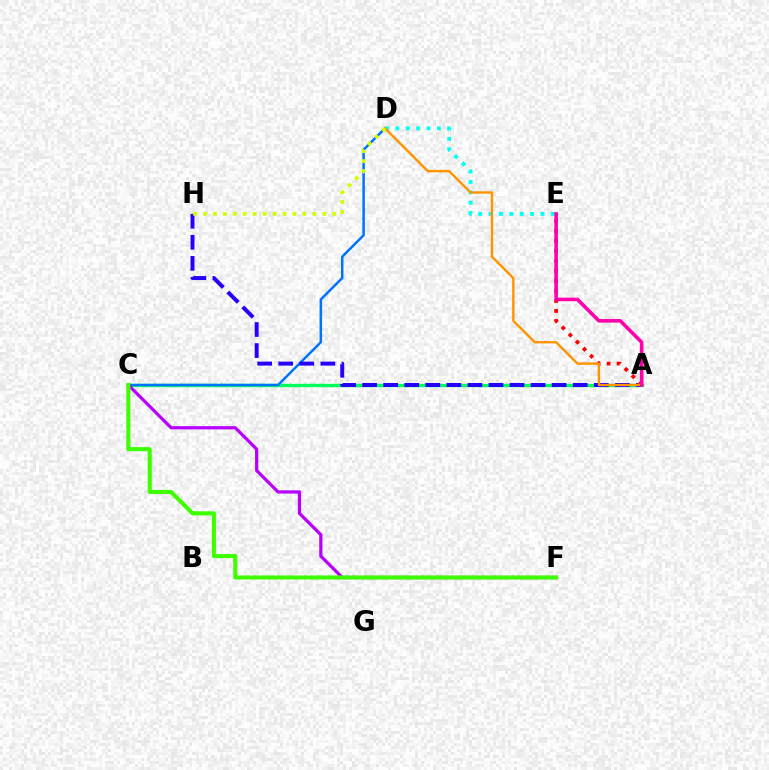{('A', 'C'): [{'color': '#00ff5c', 'line_style': 'solid', 'thickness': 2.43}], ('C', 'D'): [{'color': '#0074ff', 'line_style': 'solid', 'thickness': 1.8}], ('C', 'F'): [{'color': '#b900ff', 'line_style': 'solid', 'thickness': 2.32}, {'color': '#3dff00', 'line_style': 'solid', 'thickness': 2.94}], ('A', 'H'): [{'color': '#2500ff', 'line_style': 'dashed', 'thickness': 2.86}], ('A', 'E'): [{'color': '#ff0000', 'line_style': 'dotted', 'thickness': 2.72}, {'color': '#ff00ac', 'line_style': 'solid', 'thickness': 2.58}], ('D', 'E'): [{'color': '#00fff6', 'line_style': 'dotted', 'thickness': 2.82}], ('A', 'D'): [{'color': '#ff9400', 'line_style': 'solid', 'thickness': 1.72}], ('D', 'H'): [{'color': '#d1ff00', 'line_style': 'dotted', 'thickness': 2.7}]}